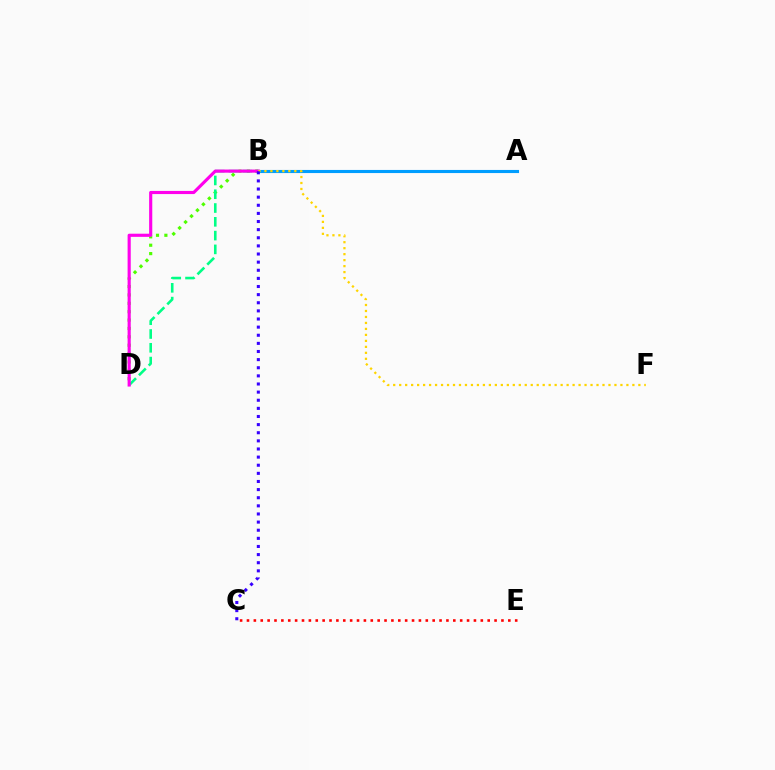{('C', 'E'): [{'color': '#ff0000', 'line_style': 'dotted', 'thickness': 1.87}], ('B', 'D'): [{'color': '#4fff00', 'line_style': 'dotted', 'thickness': 2.28}, {'color': '#00ff86', 'line_style': 'dashed', 'thickness': 1.87}, {'color': '#ff00ed', 'line_style': 'solid', 'thickness': 2.26}], ('A', 'B'): [{'color': '#009eff', 'line_style': 'solid', 'thickness': 2.24}], ('B', 'F'): [{'color': '#ffd500', 'line_style': 'dotted', 'thickness': 1.62}], ('B', 'C'): [{'color': '#3700ff', 'line_style': 'dotted', 'thickness': 2.21}]}